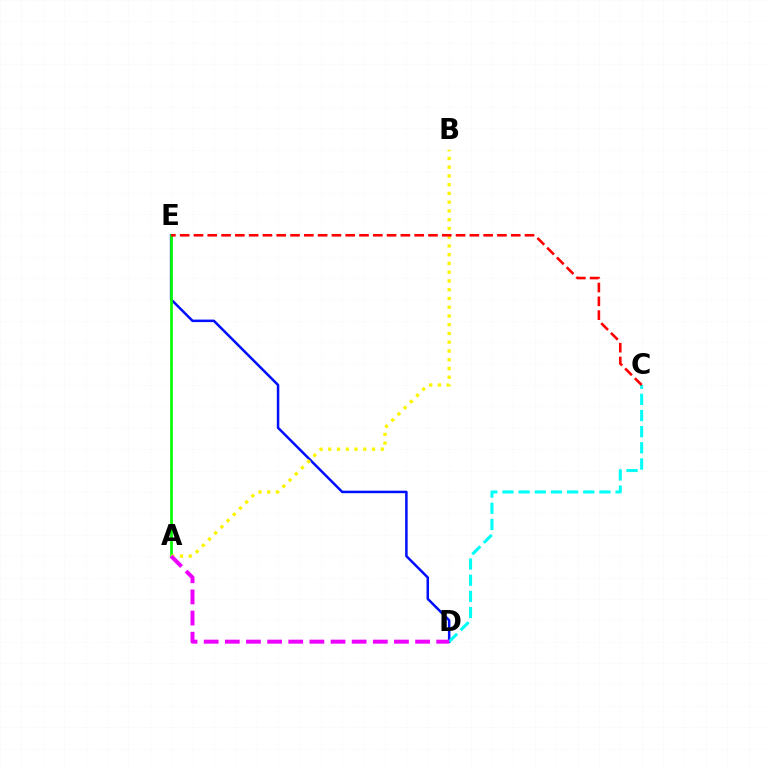{('D', 'E'): [{'color': '#0010ff', 'line_style': 'solid', 'thickness': 1.81}], ('C', 'D'): [{'color': '#00fff6', 'line_style': 'dashed', 'thickness': 2.2}], ('A', 'E'): [{'color': '#08ff00', 'line_style': 'solid', 'thickness': 1.95}], ('A', 'B'): [{'color': '#fcf500', 'line_style': 'dotted', 'thickness': 2.38}], ('A', 'D'): [{'color': '#ee00ff', 'line_style': 'dashed', 'thickness': 2.87}], ('C', 'E'): [{'color': '#ff0000', 'line_style': 'dashed', 'thickness': 1.87}]}